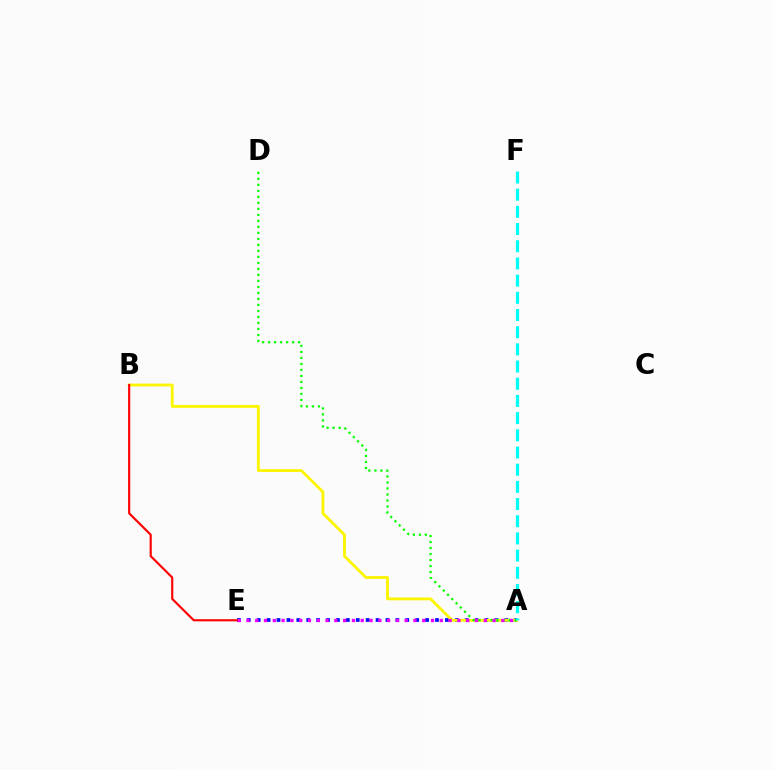{('A', 'E'): [{'color': '#0010ff', 'line_style': 'dotted', 'thickness': 2.69}, {'color': '#ee00ff', 'line_style': 'dotted', 'thickness': 2.39}], ('A', 'B'): [{'color': '#fcf500', 'line_style': 'solid', 'thickness': 2.03}], ('A', 'D'): [{'color': '#08ff00', 'line_style': 'dotted', 'thickness': 1.63}], ('B', 'E'): [{'color': '#ff0000', 'line_style': 'solid', 'thickness': 1.54}], ('A', 'F'): [{'color': '#00fff6', 'line_style': 'dashed', 'thickness': 2.33}]}